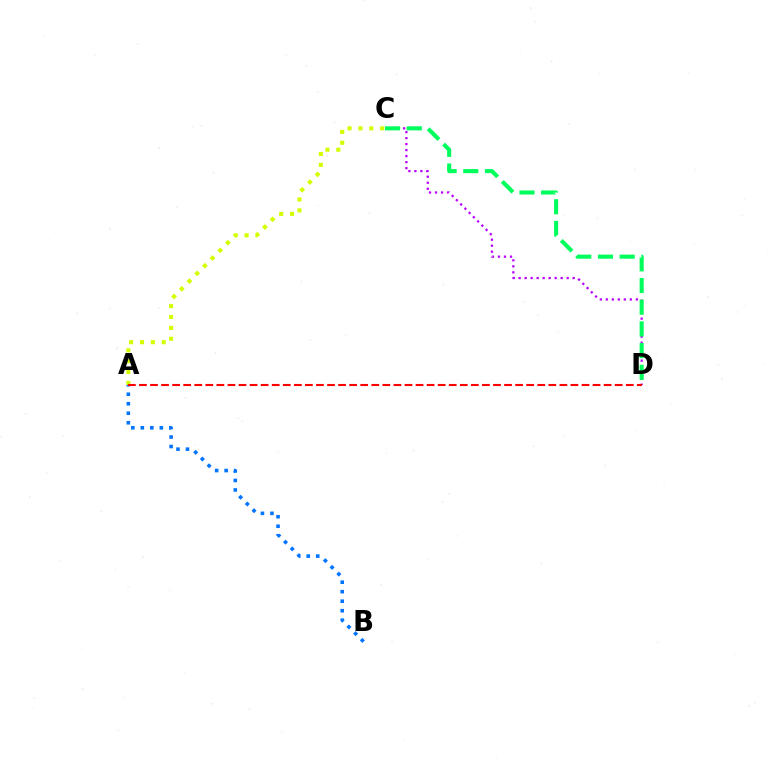{('A', 'B'): [{'color': '#0074ff', 'line_style': 'dotted', 'thickness': 2.58}], ('A', 'C'): [{'color': '#d1ff00', 'line_style': 'dotted', 'thickness': 2.95}], ('C', 'D'): [{'color': '#b900ff', 'line_style': 'dotted', 'thickness': 1.63}, {'color': '#00ff5c', 'line_style': 'dashed', 'thickness': 2.95}], ('A', 'D'): [{'color': '#ff0000', 'line_style': 'dashed', 'thickness': 1.5}]}